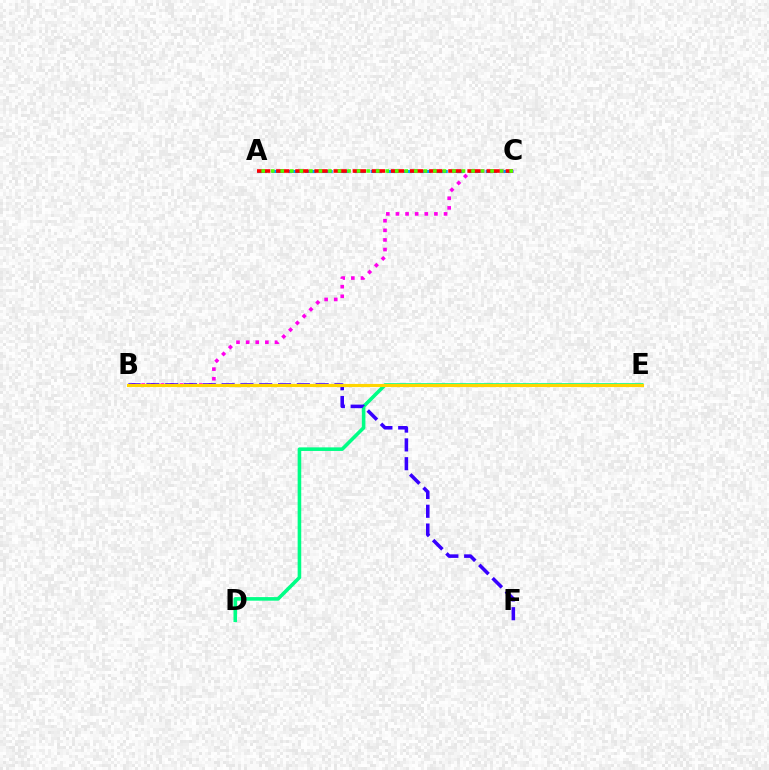{('A', 'C'): [{'color': '#009eff', 'line_style': 'dashed', 'thickness': 2.23}, {'color': '#ff0000', 'line_style': 'dashed', 'thickness': 2.6}, {'color': '#4fff00', 'line_style': 'dotted', 'thickness': 2.59}], ('D', 'E'): [{'color': '#00ff86', 'line_style': 'solid', 'thickness': 2.58}], ('B', 'C'): [{'color': '#ff00ed', 'line_style': 'dotted', 'thickness': 2.61}], ('B', 'F'): [{'color': '#3700ff', 'line_style': 'dashed', 'thickness': 2.55}], ('B', 'E'): [{'color': '#ffd500', 'line_style': 'solid', 'thickness': 2.25}]}